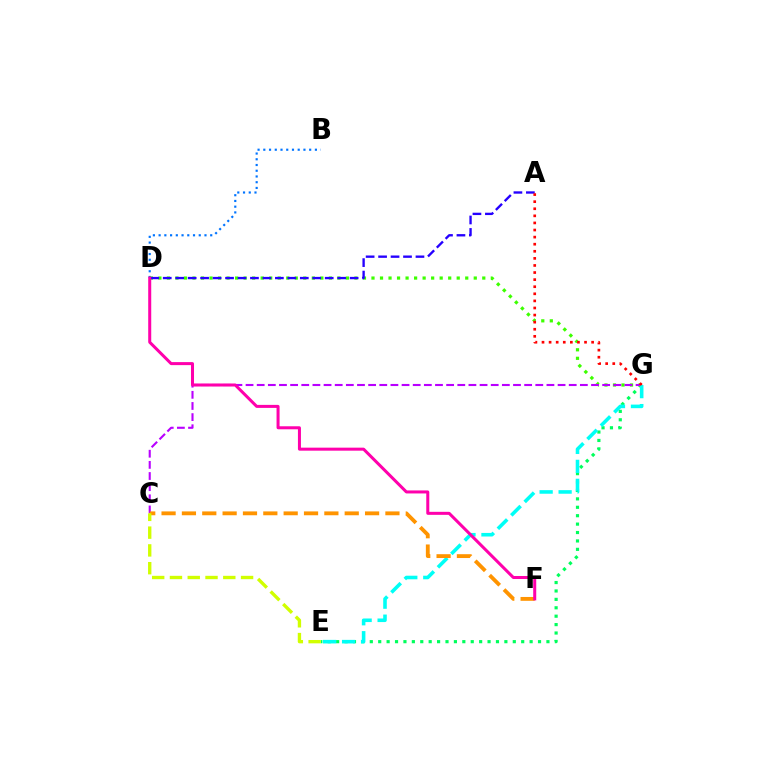{('B', 'D'): [{'color': '#0074ff', 'line_style': 'dotted', 'thickness': 1.56}], ('E', 'G'): [{'color': '#00ff5c', 'line_style': 'dotted', 'thickness': 2.29}, {'color': '#00fff6', 'line_style': 'dashed', 'thickness': 2.58}], ('D', 'G'): [{'color': '#3dff00', 'line_style': 'dotted', 'thickness': 2.32}], ('C', 'G'): [{'color': '#b900ff', 'line_style': 'dashed', 'thickness': 1.51}], ('A', 'D'): [{'color': '#2500ff', 'line_style': 'dashed', 'thickness': 1.69}], ('C', 'F'): [{'color': '#ff9400', 'line_style': 'dashed', 'thickness': 2.76}], ('D', 'F'): [{'color': '#ff00ac', 'line_style': 'solid', 'thickness': 2.17}], ('A', 'G'): [{'color': '#ff0000', 'line_style': 'dotted', 'thickness': 1.93}], ('C', 'E'): [{'color': '#d1ff00', 'line_style': 'dashed', 'thickness': 2.42}]}